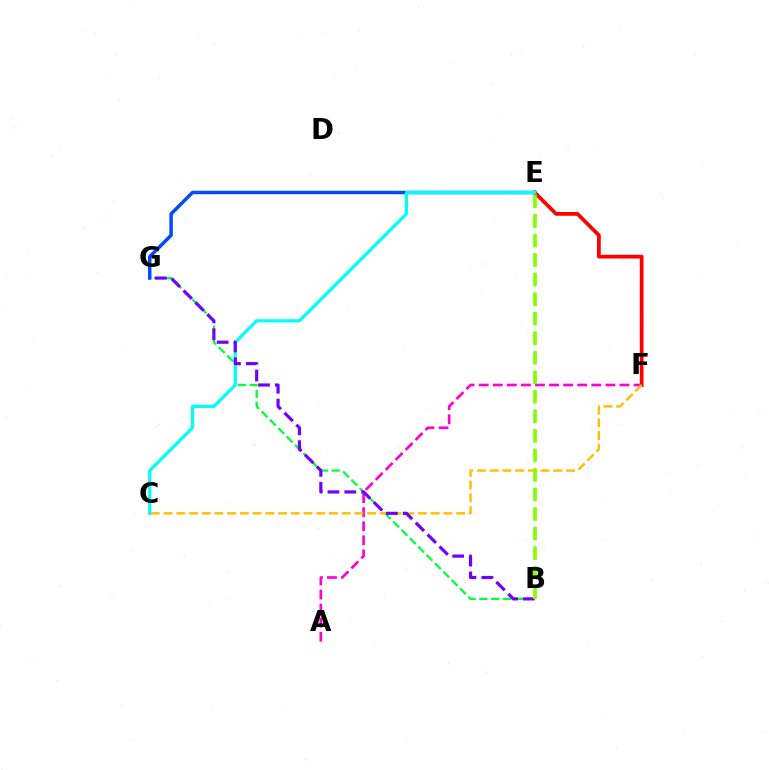{('B', 'G'): [{'color': '#00ff39', 'line_style': 'dashed', 'thickness': 1.6}, {'color': '#7200ff', 'line_style': 'dashed', 'thickness': 2.28}], ('E', 'F'): [{'color': '#ff0000', 'line_style': 'solid', 'thickness': 2.7}], ('E', 'G'): [{'color': '#004bff', 'line_style': 'solid', 'thickness': 2.51}], ('A', 'F'): [{'color': '#ff00cf', 'line_style': 'dashed', 'thickness': 1.91}], ('C', 'E'): [{'color': '#00fff6', 'line_style': 'solid', 'thickness': 2.3}], ('C', 'F'): [{'color': '#ffbd00', 'line_style': 'dashed', 'thickness': 1.73}], ('B', 'E'): [{'color': '#84ff00', 'line_style': 'dashed', 'thickness': 2.65}]}